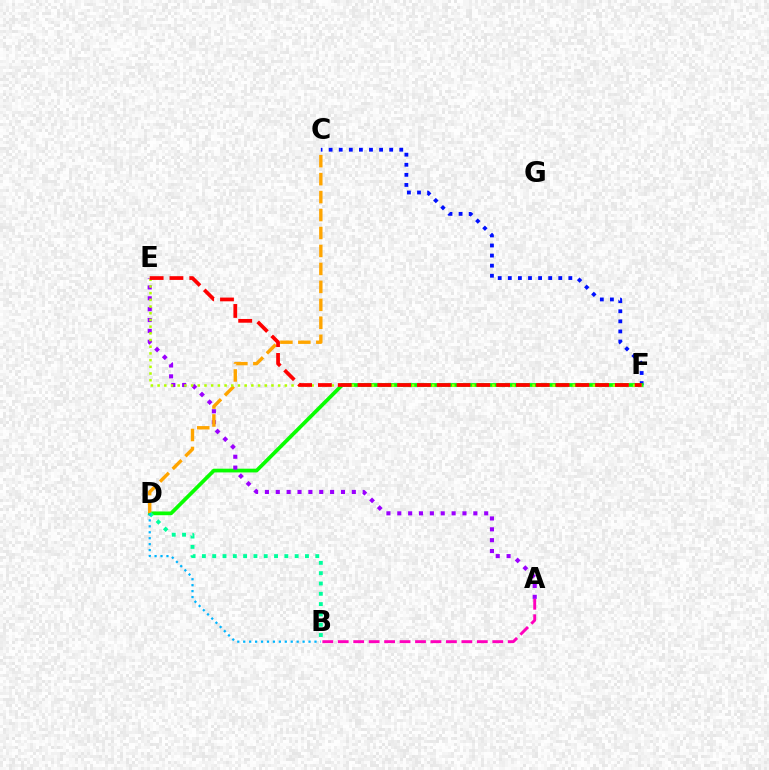{('C', 'F'): [{'color': '#0010ff', 'line_style': 'dotted', 'thickness': 2.74}], ('D', 'F'): [{'color': '#08ff00', 'line_style': 'solid', 'thickness': 2.69}], ('A', 'E'): [{'color': '#9b00ff', 'line_style': 'dotted', 'thickness': 2.95}], ('C', 'D'): [{'color': '#ffa500', 'line_style': 'dashed', 'thickness': 2.44}], ('B', 'D'): [{'color': '#00ff9d', 'line_style': 'dotted', 'thickness': 2.8}, {'color': '#00b5ff', 'line_style': 'dotted', 'thickness': 1.61}], ('E', 'F'): [{'color': '#b3ff00', 'line_style': 'dotted', 'thickness': 1.82}, {'color': '#ff0000', 'line_style': 'dashed', 'thickness': 2.69}], ('A', 'B'): [{'color': '#ff00bd', 'line_style': 'dashed', 'thickness': 2.1}]}